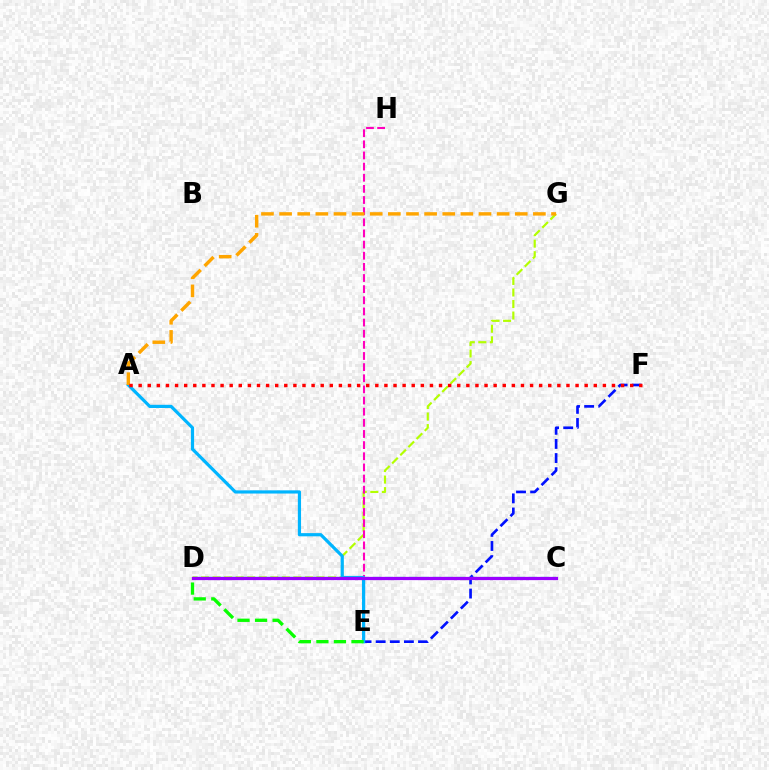{('E', 'F'): [{'color': '#0010ff', 'line_style': 'dashed', 'thickness': 1.92}], ('D', 'G'): [{'color': '#b3ff00', 'line_style': 'dashed', 'thickness': 1.57}], ('E', 'H'): [{'color': '#ff00bd', 'line_style': 'dashed', 'thickness': 1.51}], ('A', 'E'): [{'color': '#00b5ff', 'line_style': 'solid', 'thickness': 2.3}], ('A', 'G'): [{'color': '#ffa500', 'line_style': 'dashed', 'thickness': 2.46}], ('C', 'D'): [{'color': '#00ff9d', 'line_style': 'dashed', 'thickness': 1.63}, {'color': '#9b00ff', 'line_style': 'solid', 'thickness': 2.34}], ('A', 'F'): [{'color': '#ff0000', 'line_style': 'dotted', 'thickness': 2.47}], ('D', 'E'): [{'color': '#08ff00', 'line_style': 'dashed', 'thickness': 2.38}]}